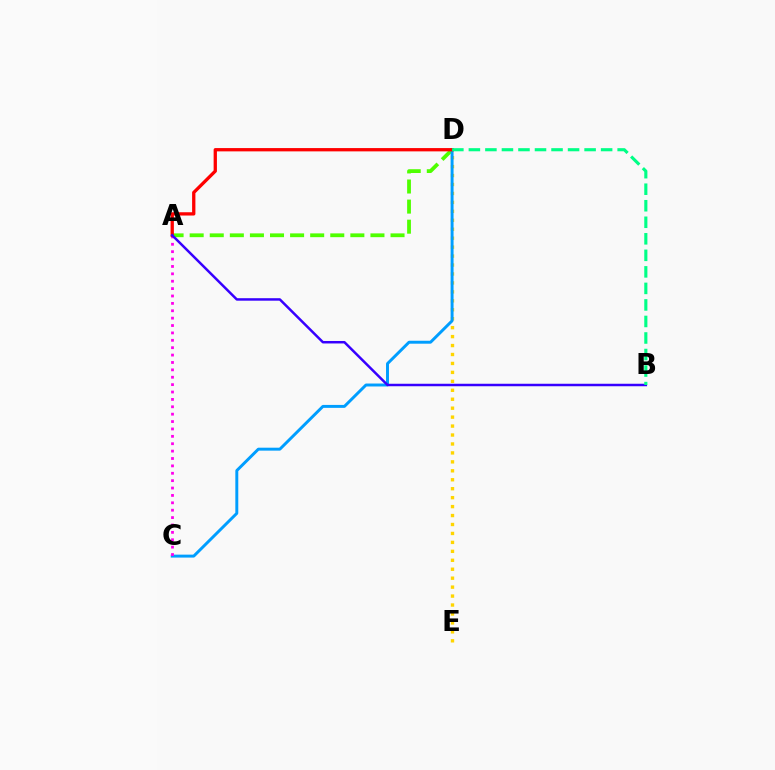{('D', 'E'): [{'color': '#ffd500', 'line_style': 'dotted', 'thickness': 2.43}], ('A', 'D'): [{'color': '#4fff00', 'line_style': 'dashed', 'thickness': 2.73}, {'color': '#ff0000', 'line_style': 'solid', 'thickness': 2.37}], ('C', 'D'): [{'color': '#009eff', 'line_style': 'solid', 'thickness': 2.12}], ('A', 'C'): [{'color': '#ff00ed', 'line_style': 'dotted', 'thickness': 2.01}], ('A', 'B'): [{'color': '#3700ff', 'line_style': 'solid', 'thickness': 1.79}], ('B', 'D'): [{'color': '#00ff86', 'line_style': 'dashed', 'thickness': 2.25}]}